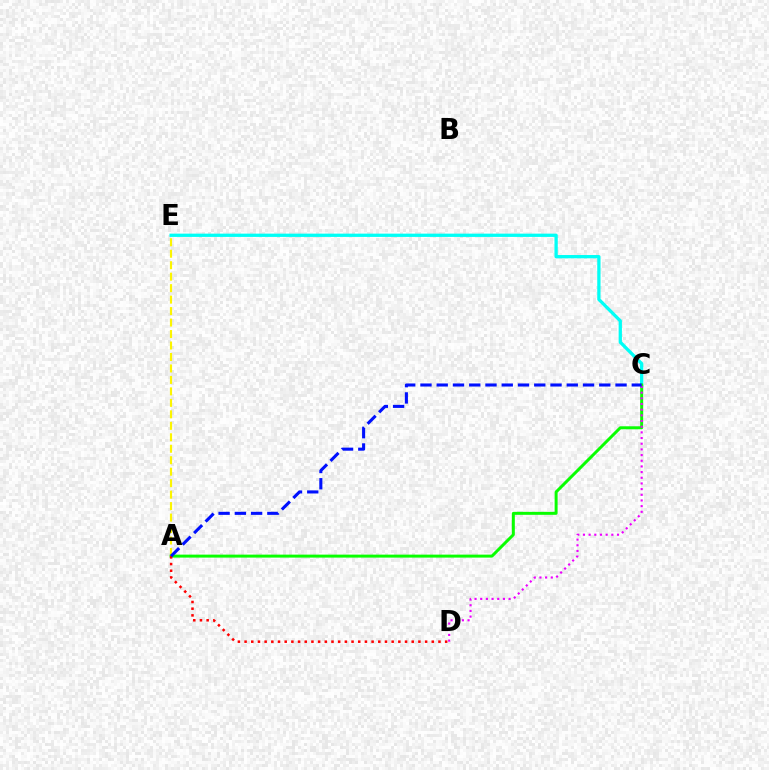{('C', 'E'): [{'color': '#00fff6', 'line_style': 'solid', 'thickness': 2.36}], ('A', 'E'): [{'color': '#fcf500', 'line_style': 'dashed', 'thickness': 1.56}], ('A', 'C'): [{'color': '#08ff00', 'line_style': 'solid', 'thickness': 2.14}, {'color': '#0010ff', 'line_style': 'dashed', 'thickness': 2.21}], ('C', 'D'): [{'color': '#ee00ff', 'line_style': 'dotted', 'thickness': 1.54}], ('A', 'D'): [{'color': '#ff0000', 'line_style': 'dotted', 'thickness': 1.82}]}